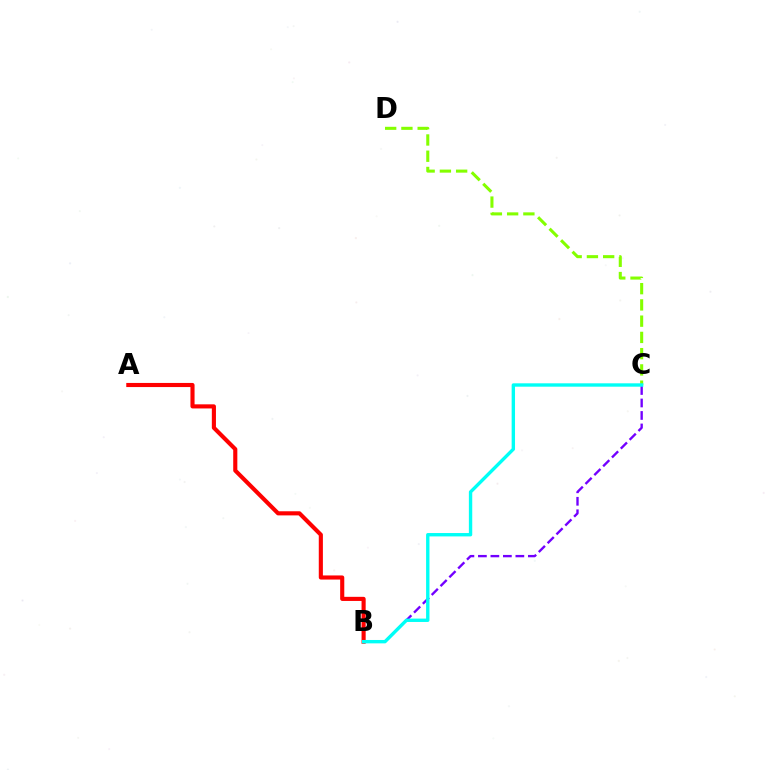{('B', 'C'): [{'color': '#7200ff', 'line_style': 'dashed', 'thickness': 1.7}, {'color': '#00fff6', 'line_style': 'solid', 'thickness': 2.43}], ('A', 'B'): [{'color': '#ff0000', 'line_style': 'solid', 'thickness': 2.96}], ('C', 'D'): [{'color': '#84ff00', 'line_style': 'dashed', 'thickness': 2.21}]}